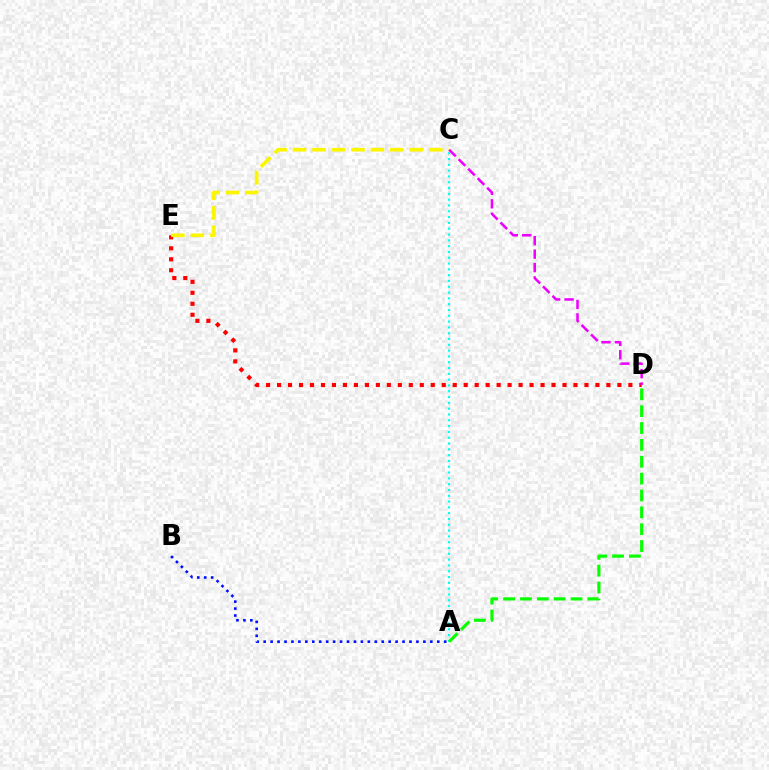{('D', 'E'): [{'color': '#ff0000', 'line_style': 'dotted', 'thickness': 2.98}], ('A', 'C'): [{'color': '#00fff6', 'line_style': 'dotted', 'thickness': 1.58}], ('C', 'E'): [{'color': '#fcf500', 'line_style': 'dashed', 'thickness': 2.64}], ('A', 'D'): [{'color': '#08ff00', 'line_style': 'dashed', 'thickness': 2.29}], ('C', 'D'): [{'color': '#ee00ff', 'line_style': 'dashed', 'thickness': 1.82}], ('A', 'B'): [{'color': '#0010ff', 'line_style': 'dotted', 'thickness': 1.89}]}